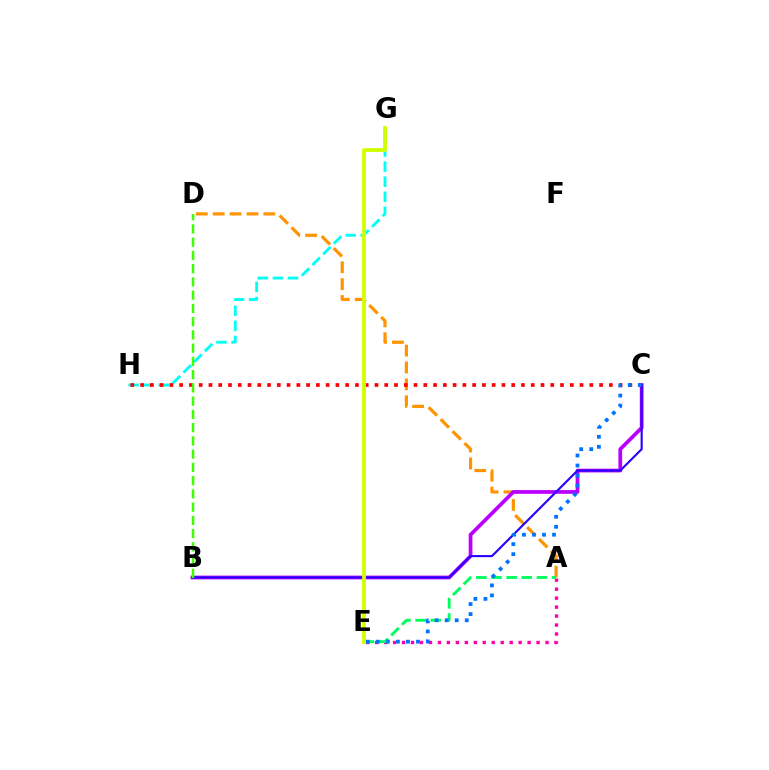{('G', 'H'): [{'color': '#00fff6', 'line_style': 'dashed', 'thickness': 2.05}], ('A', 'D'): [{'color': '#ff9400', 'line_style': 'dashed', 'thickness': 2.29}], ('A', 'E'): [{'color': '#ff00ac', 'line_style': 'dotted', 'thickness': 2.44}, {'color': '#00ff5c', 'line_style': 'dashed', 'thickness': 2.06}], ('B', 'C'): [{'color': '#b900ff', 'line_style': 'solid', 'thickness': 2.69}, {'color': '#2500ff', 'line_style': 'solid', 'thickness': 1.52}], ('C', 'H'): [{'color': '#ff0000', 'line_style': 'dotted', 'thickness': 2.65}], ('C', 'E'): [{'color': '#0074ff', 'line_style': 'dotted', 'thickness': 2.72}], ('B', 'D'): [{'color': '#3dff00', 'line_style': 'dashed', 'thickness': 1.8}], ('E', 'G'): [{'color': '#d1ff00', 'line_style': 'solid', 'thickness': 2.74}]}